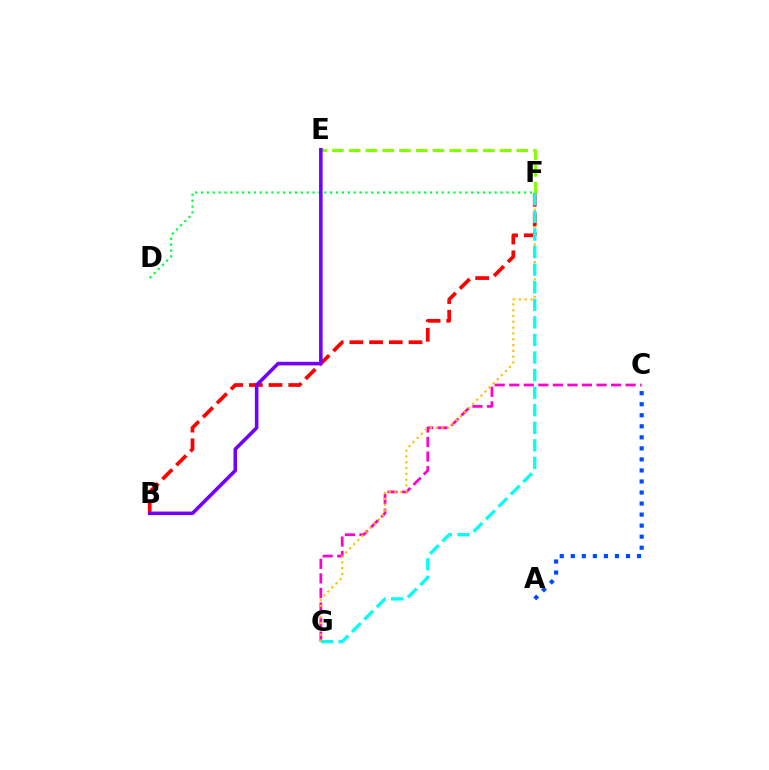{('A', 'C'): [{'color': '#004bff', 'line_style': 'dotted', 'thickness': 3.0}], ('B', 'F'): [{'color': '#ff0000', 'line_style': 'dashed', 'thickness': 2.68}], ('C', 'G'): [{'color': '#ff00cf', 'line_style': 'dashed', 'thickness': 1.98}], ('F', 'G'): [{'color': '#ffbd00', 'line_style': 'dotted', 'thickness': 1.58}, {'color': '#00fff6', 'line_style': 'dashed', 'thickness': 2.39}], ('E', 'F'): [{'color': '#84ff00', 'line_style': 'dashed', 'thickness': 2.28}], ('D', 'F'): [{'color': '#00ff39', 'line_style': 'dotted', 'thickness': 1.6}], ('B', 'E'): [{'color': '#7200ff', 'line_style': 'solid', 'thickness': 2.57}]}